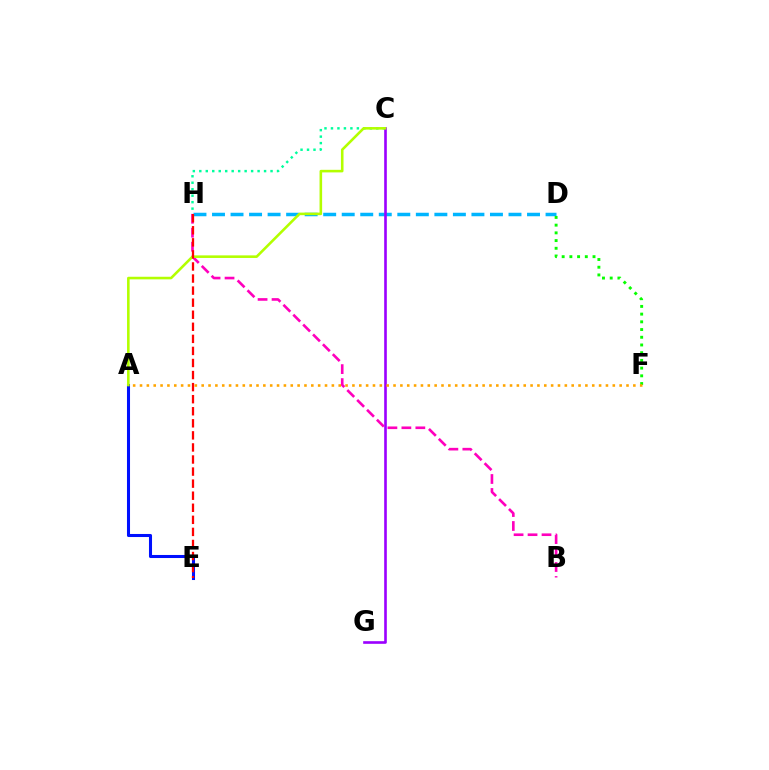{('C', 'H'): [{'color': '#00ff9d', 'line_style': 'dotted', 'thickness': 1.76}], ('D', 'H'): [{'color': '#00b5ff', 'line_style': 'dashed', 'thickness': 2.52}], ('D', 'F'): [{'color': '#08ff00', 'line_style': 'dotted', 'thickness': 2.1}], ('C', 'G'): [{'color': '#9b00ff', 'line_style': 'solid', 'thickness': 1.89}], ('A', 'E'): [{'color': '#0010ff', 'line_style': 'solid', 'thickness': 2.2}], ('B', 'H'): [{'color': '#ff00bd', 'line_style': 'dashed', 'thickness': 1.9}], ('A', 'C'): [{'color': '#b3ff00', 'line_style': 'solid', 'thickness': 1.86}], ('E', 'H'): [{'color': '#ff0000', 'line_style': 'dashed', 'thickness': 1.64}], ('A', 'F'): [{'color': '#ffa500', 'line_style': 'dotted', 'thickness': 1.86}]}